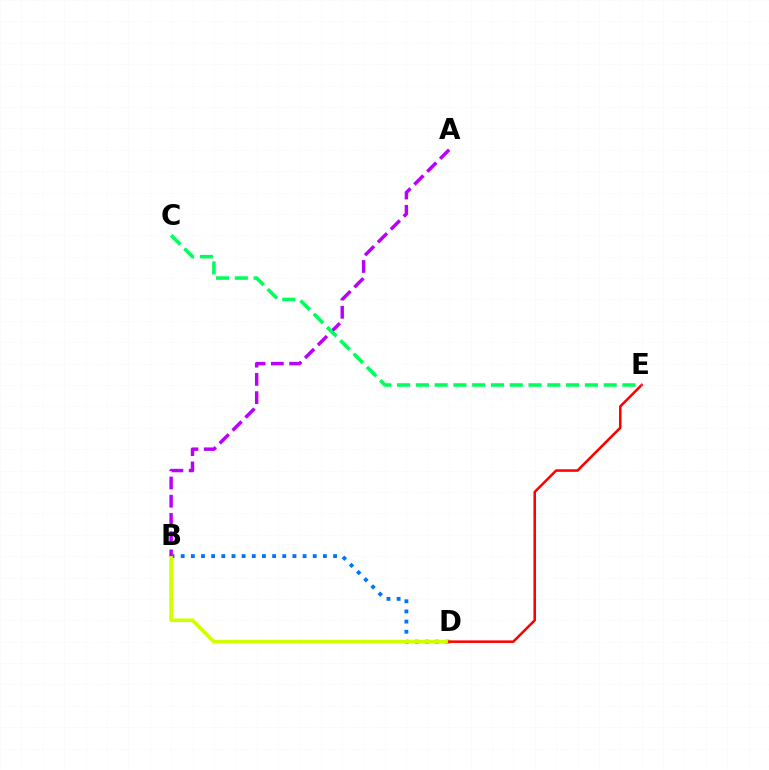{('B', 'D'): [{'color': '#0074ff', 'line_style': 'dotted', 'thickness': 2.76}, {'color': '#d1ff00', 'line_style': 'solid', 'thickness': 2.64}], ('A', 'B'): [{'color': '#b900ff', 'line_style': 'dashed', 'thickness': 2.48}], ('D', 'E'): [{'color': '#ff0000', 'line_style': 'solid', 'thickness': 1.83}], ('C', 'E'): [{'color': '#00ff5c', 'line_style': 'dashed', 'thickness': 2.55}]}